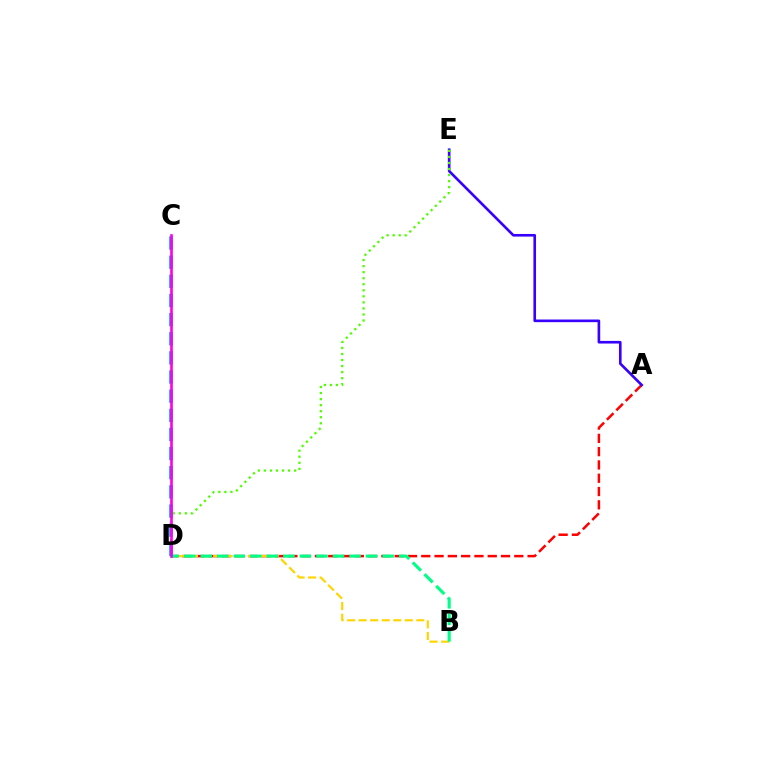{('A', 'D'): [{'color': '#ff0000', 'line_style': 'dashed', 'thickness': 1.81}], ('A', 'E'): [{'color': '#3700ff', 'line_style': 'solid', 'thickness': 1.9}], ('B', 'D'): [{'color': '#ffd500', 'line_style': 'dashed', 'thickness': 1.57}, {'color': '#00ff86', 'line_style': 'dashed', 'thickness': 2.25}], ('D', 'E'): [{'color': '#4fff00', 'line_style': 'dotted', 'thickness': 1.64}], ('C', 'D'): [{'color': '#009eff', 'line_style': 'dashed', 'thickness': 2.6}, {'color': '#ff00ed', 'line_style': 'solid', 'thickness': 1.9}]}